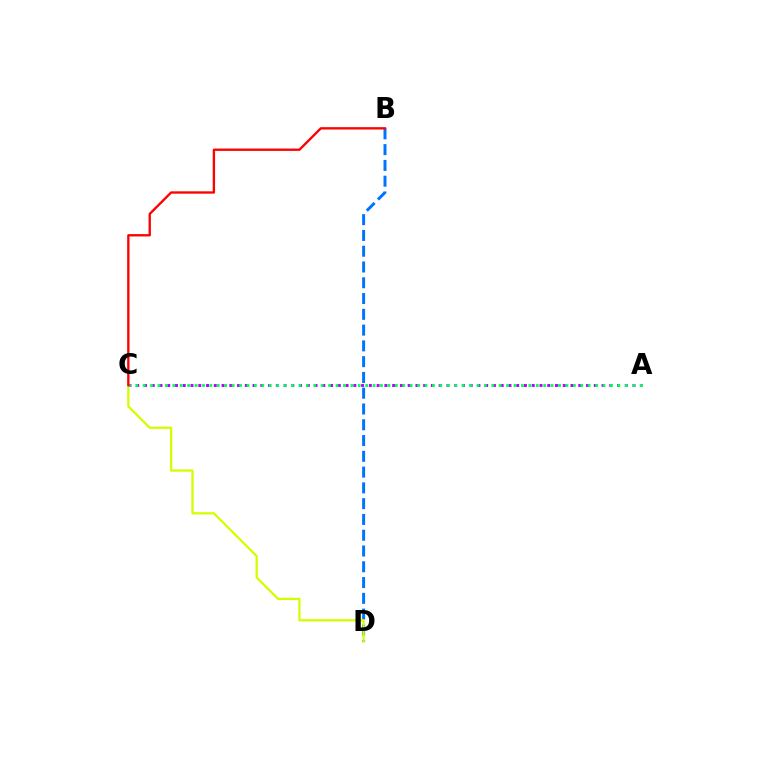{('B', 'D'): [{'color': '#0074ff', 'line_style': 'dashed', 'thickness': 2.14}], ('C', 'D'): [{'color': '#d1ff00', 'line_style': 'solid', 'thickness': 1.64}], ('A', 'C'): [{'color': '#b900ff', 'line_style': 'dotted', 'thickness': 2.11}, {'color': '#00ff5c', 'line_style': 'dotted', 'thickness': 2.02}], ('B', 'C'): [{'color': '#ff0000', 'line_style': 'solid', 'thickness': 1.68}]}